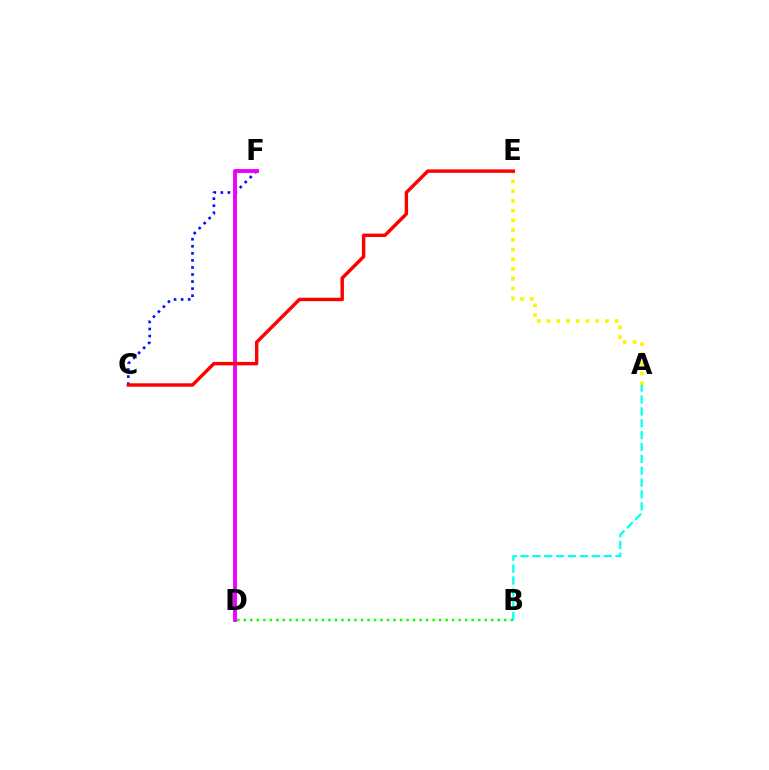{('A', 'B'): [{'color': '#00fff6', 'line_style': 'dashed', 'thickness': 1.61}], ('C', 'F'): [{'color': '#0010ff', 'line_style': 'dotted', 'thickness': 1.92}], ('D', 'F'): [{'color': '#ee00ff', 'line_style': 'solid', 'thickness': 2.8}], ('A', 'E'): [{'color': '#fcf500', 'line_style': 'dotted', 'thickness': 2.64}], ('B', 'D'): [{'color': '#08ff00', 'line_style': 'dotted', 'thickness': 1.77}], ('C', 'E'): [{'color': '#ff0000', 'line_style': 'solid', 'thickness': 2.47}]}